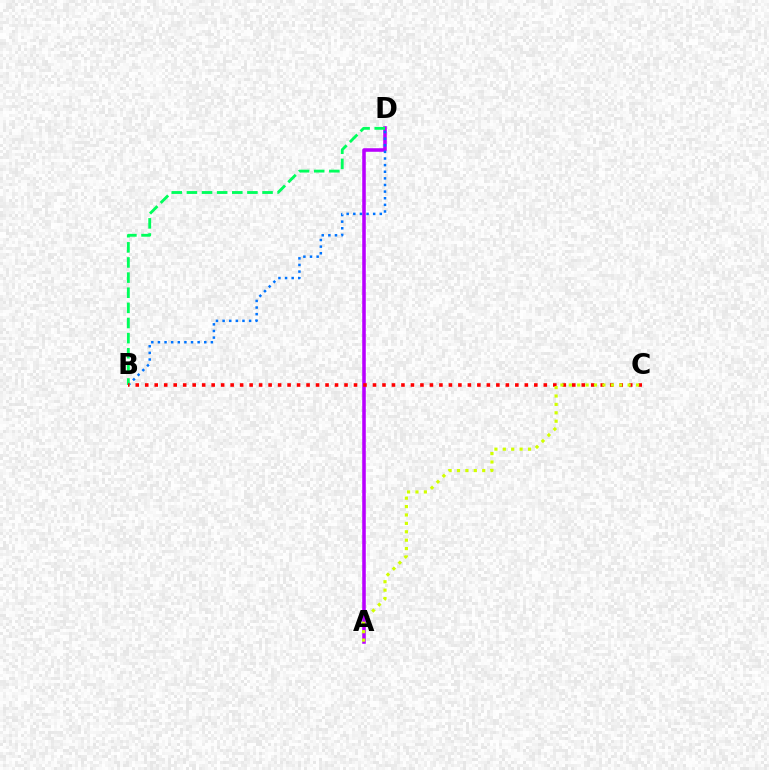{('A', 'D'): [{'color': '#b900ff', 'line_style': 'solid', 'thickness': 2.56}], ('B', 'D'): [{'color': '#0074ff', 'line_style': 'dotted', 'thickness': 1.8}, {'color': '#00ff5c', 'line_style': 'dashed', 'thickness': 2.06}], ('B', 'C'): [{'color': '#ff0000', 'line_style': 'dotted', 'thickness': 2.58}], ('A', 'C'): [{'color': '#d1ff00', 'line_style': 'dotted', 'thickness': 2.28}]}